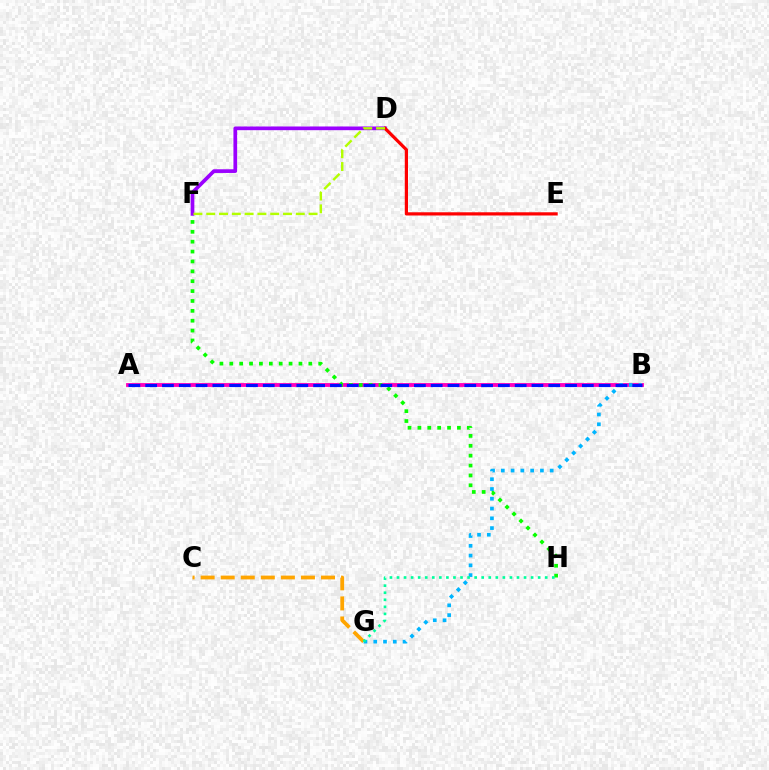{('A', 'B'): [{'color': '#ff00bd', 'line_style': 'solid', 'thickness': 2.76}, {'color': '#0010ff', 'line_style': 'dashed', 'thickness': 2.28}], ('F', 'H'): [{'color': '#08ff00', 'line_style': 'dotted', 'thickness': 2.68}], ('D', 'F'): [{'color': '#9b00ff', 'line_style': 'solid', 'thickness': 2.66}, {'color': '#b3ff00', 'line_style': 'dashed', 'thickness': 1.74}], ('C', 'G'): [{'color': '#ffa500', 'line_style': 'dashed', 'thickness': 2.73}], ('D', 'E'): [{'color': '#ff0000', 'line_style': 'solid', 'thickness': 2.31}], ('B', 'G'): [{'color': '#00b5ff', 'line_style': 'dotted', 'thickness': 2.66}], ('G', 'H'): [{'color': '#00ff9d', 'line_style': 'dotted', 'thickness': 1.92}]}